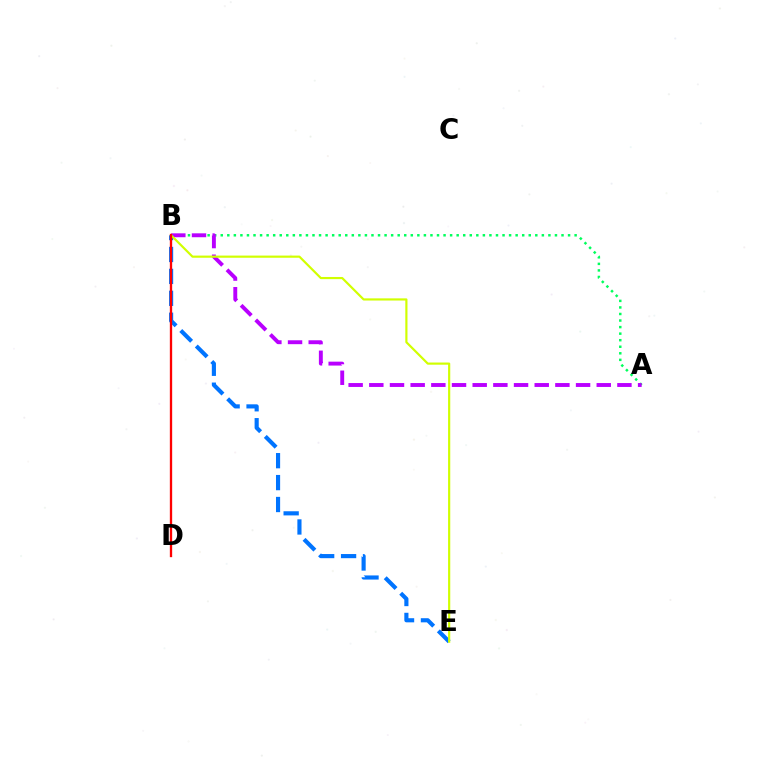{('A', 'B'): [{'color': '#00ff5c', 'line_style': 'dotted', 'thickness': 1.78}, {'color': '#b900ff', 'line_style': 'dashed', 'thickness': 2.81}], ('B', 'E'): [{'color': '#0074ff', 'line_style': 'dashed', 'thickness': 2.98}, {'color': '#d1ff00', 'line_style': 'solid', 'thickness': 1.56}], ('B', 'D'): [{'color': '#ff0000', 'line_style': 'solid', 'thickness': 1.67}]}